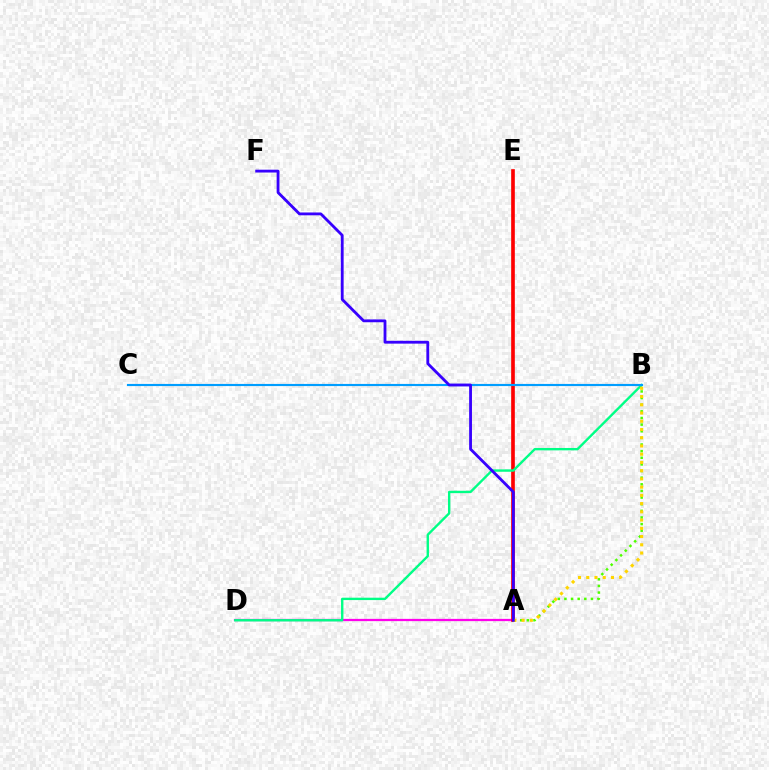{('A', 'D'): [{'color': '#ff00ed', 'line_style': 'solid', 'thickness': 1.63}], ('A', 'E'): [{'color': '#ff0000', 'line_style': 'solid', 'thickness': 2.63}], ('B', 'D'): [{'color': '#00ff86', 'line_style': 'solid', 'thickness': 1.71}], ('A', 'B'): [{'color': '#4fff00', 'line_style': 'dotted', 'thickness': 1.8}, {'color': '#ffd500', 'line_style': 'dotted', 'thickness': 2.24}], ('B', 'C'): [{'color': '#009eff', 'line_style': 'solid', 'thickness': 1.55}], ('A', 'F'): [{'color': '#3700ff', 'line_style': 'solid', 'thickness': 2.03}]}